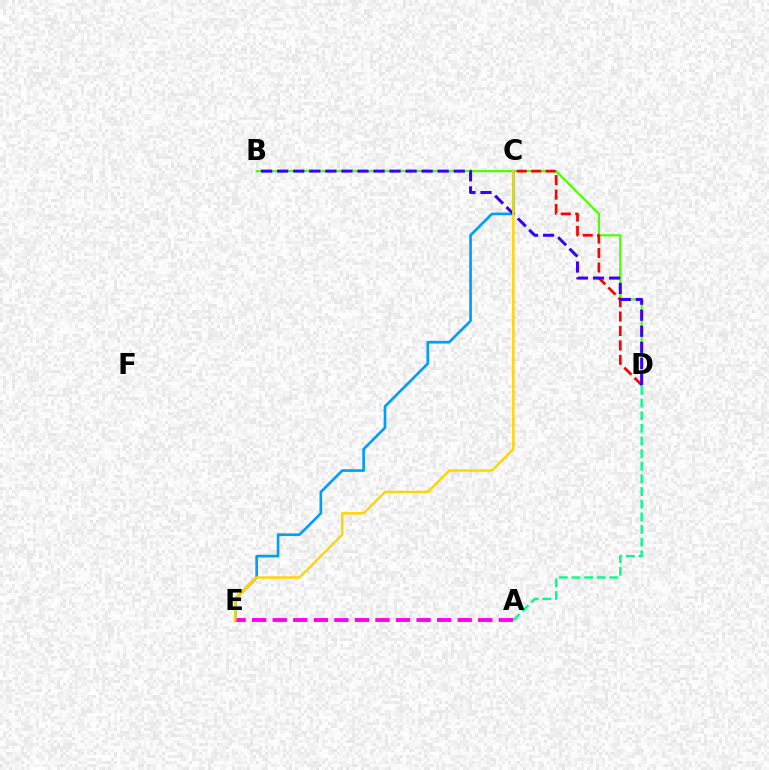{('B', 'D'): [{'color': '#4fff00', 'line_style': 'solid', 'thickness': 1.58}, {'color': '#3700ff', 'line_style': 'dashed', 'thickness': 2.18}], ('A', 'D'): [{'color': '#00ff86', 'line_style': 'dashed', 'thickness': 1.72}], ('C', 'D'): [{'color': '#ff0000', 'line_style': 'dashed', 'thickness': 1.96}], ('C', 'E'): [{'color': '#009eff', 'line_style': 'solid', 'thickness': 1.93}, {'color': '#ffd500', 'line_style': 'solid', 'thickness': 1.76}], ('A', 'E'): [{'color': '#ff00ed', 'line_style': 'dashed', 'thickness': 2.79}]}